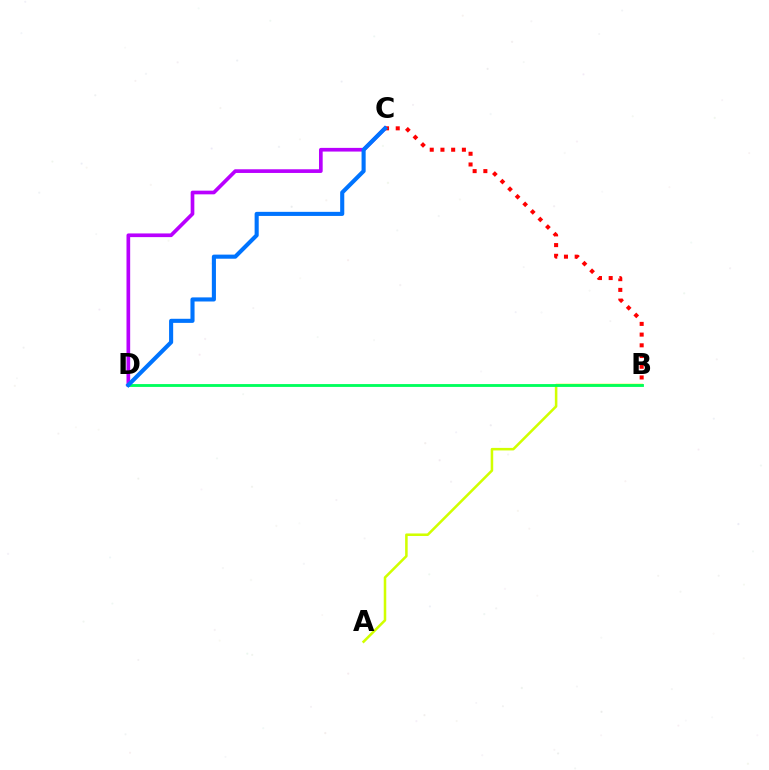{('C', 'D'): [{'color': '#b900ff', 'line_style': 'solid', 'thickness': 2.65}, {'color': '#0074ff', 'line_style': 'solid', 'thickness': 2.95}], ('B', 'C'): [{'color': '#ff0000', 'line_style': 'dotted', 'thickness': 2.91}], ('A', 'B'): [{'color': '#d1ff00', 'line_style': 'solid', 'thickness': 1.83}], ('B', 'D'): [{'color': '#00ff5c', 'line_style': 'solid', 'thickness': 2.05}]}